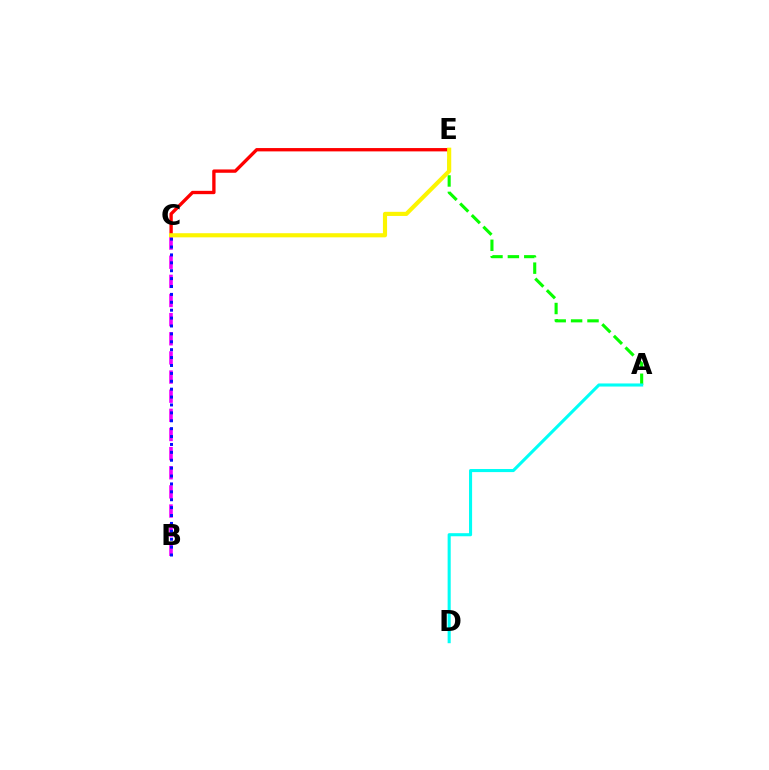{('A', 'E'): [{'color': '#08ff00', 'line_style': 'dashed', 'thickness': 2.23}], ('A', 'D'): [{'color': '#00fff6', 'line_style': 'solid', 'thickness': 2.22}], ('C', 'E'): [{'color': '#ff0000', 'line_style': 'solid', 'thickness': 2.4}, {'color': '#fcf500', 'line_style': 'solid', 'thickness': 2.98}], ('B', 'C'): [{'color': '#ee00ff', 'line_style': 'dashed', 'thickness': 2.6}, {'color': '#0010ff', 'line_style': 'dotted', 'thickness': 2.15}]}